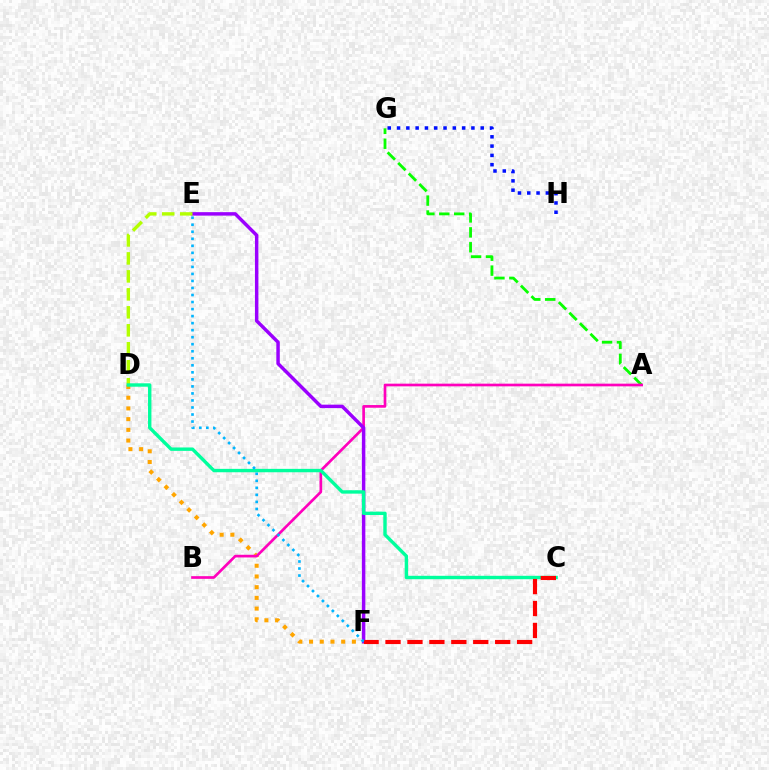{('D', 'F'): [{'color': '#ffa500', 'line_style': 'dotted', 'thickness': 2.91}], ('G', 'H'): [{'color': '#0010ff', 'line_style': 'dotted', 'thickness': 2.53}], ('A', 'G'): [{'color': '#08ff00', 'line_style': 'dashed', 'thickness': 2.03}], ('A', 'B'): [{'color': '#ff00bd', 'line_style': 'solid', 'thickness': 1.93}], ('E', 'F'): [{'color': '#9b00ff', 'line_style': 'solid', 'thickness': 2.49}, {'color': '#00b5ff', 'line_style': 'dotted', 'thickness': 1.91}], ('D', 'E'): [{'color': '#b3ff00', 'line_style': 'dashed', 'thickness': 2.44}], ('C', 'D'): [{'color': '#00ff9d', 'line_style': 'solid', 'thickness': 2.44}], ('C', 'F'): [{'color': '#ff0000', 'line_style': 'dashed', 'thickness': 2.98}]}